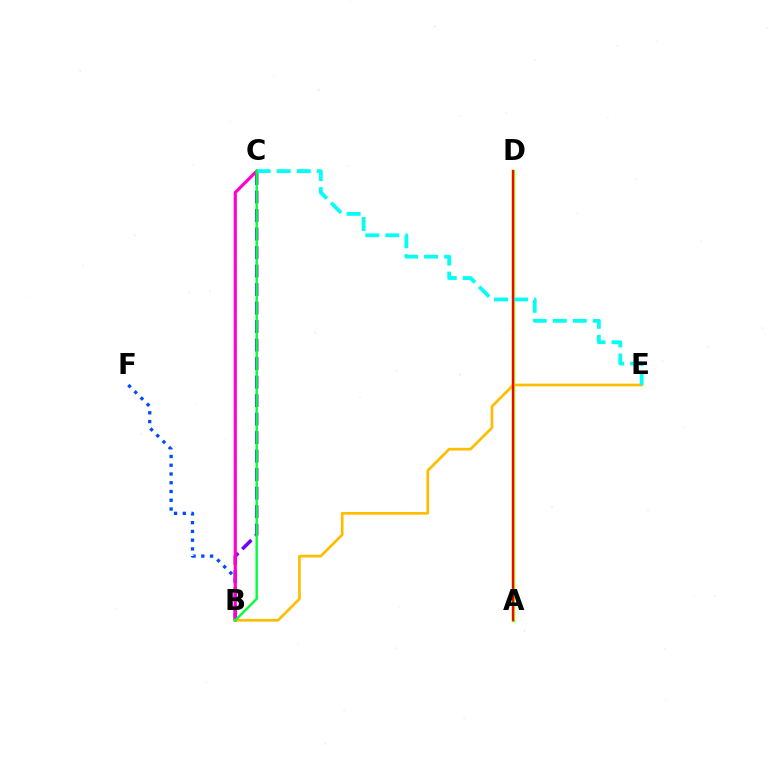{('B', 'C'): [{'color': '#7200ff', 'line_style': 'dashed', 'thickness': 2.51}, {'color': '#ff00cf', 'line_style': 'solid', 'thickness': 2.28}, {'color': '#00ff39', 'line_style': 'solid', 'thickness': 1.72}], ('A', 'D'): [{'color': '#84ff00', 'line_style': 'solid', 'thickness': 2.47}, {'color': '#ff0000', 'line_style': 'solid', 'thickness': 1.62}], ('B', 'F'): [{'color': '#004bff', 'line_style': 'dotted', 'thickness': 2.38}], ('B', 'E'): [{'color': '#ffbd00', 'line_style': 'solid', 'thickness': 1.95}], ('C', 'E'): [{'color': '#00fff6', 'line_style': 'dashed', 'thickness': 2.72}]}